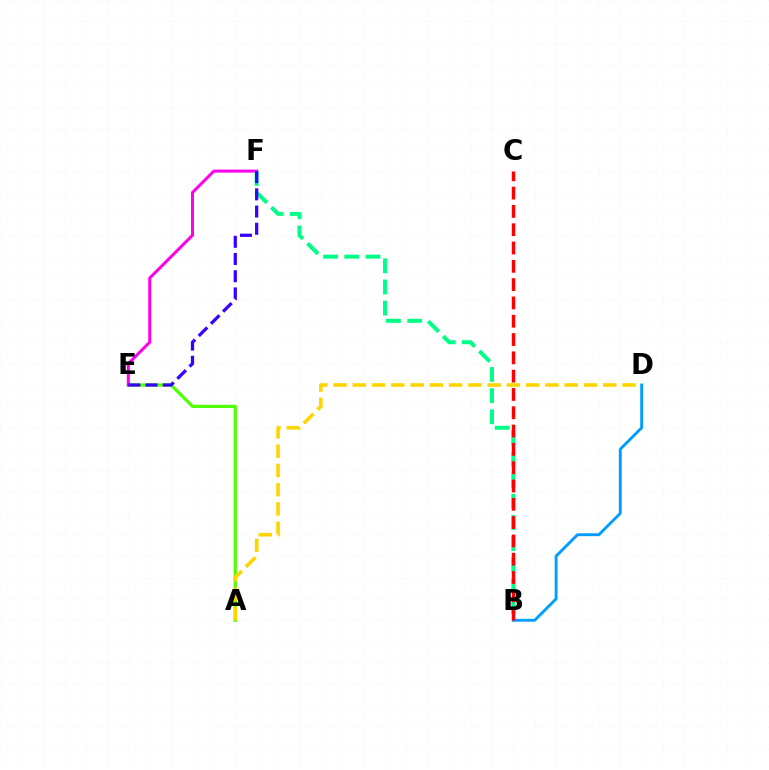{('A', 'E'): [{'color': '#4fff00', 'line_style': 'solid', 'thickness': 2.3}], ('E', 'F'): [{'color': '#ff00ed', 'line_style': 'solid', 'thickness': 2.17}, {'color': '#3700ff', 'line_style': 'dashed', 'thickness': 2.34}], ('B', 'D'): [{'color': '#009eff', 'line_style': 'solid', 'thickness': 2.08}], ('B', 'F'): [{'color': '#00ff86', 'line_style': 'dashed', 'thickness': 2.88}], ('B', 'C'): [{'color': '#ff0000', 'line_style': 'dashed', 'thickness': 2.49}], ('A', 'D'): [{'color': '#ffd500', 'line_style': 'dashed', 'thickness': 2.62}]}